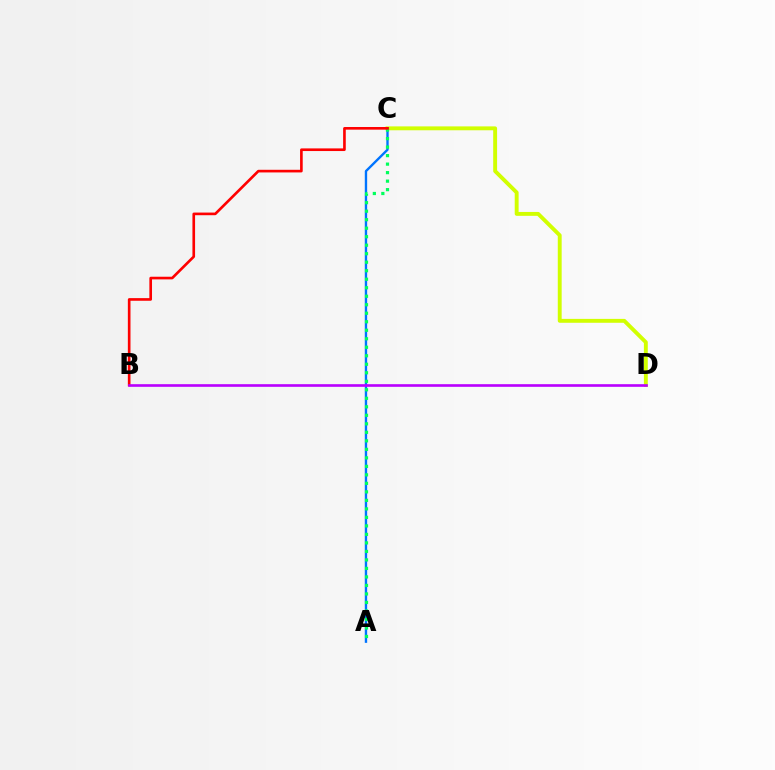{('C', 'D'): [{'color': '#d1ff00', 'line_style': 'solid', 'thickness': 2.8}], ('A', 'C'): [{'color': '#0074ff', 'line_style': 'solid', 'thickness': 1.7}, {'color': '#00ff5c', 'line_style': 'dotted', 'thickness': 2.31}], ('B', 'C'): [{'color': '#ff0000', 'line_style': 'solid', 'thickness': 1.9}], ('B', 'D'): [{'color': '#b900ff', 'line_style': 'solid', 'thickness': 1.9}]}